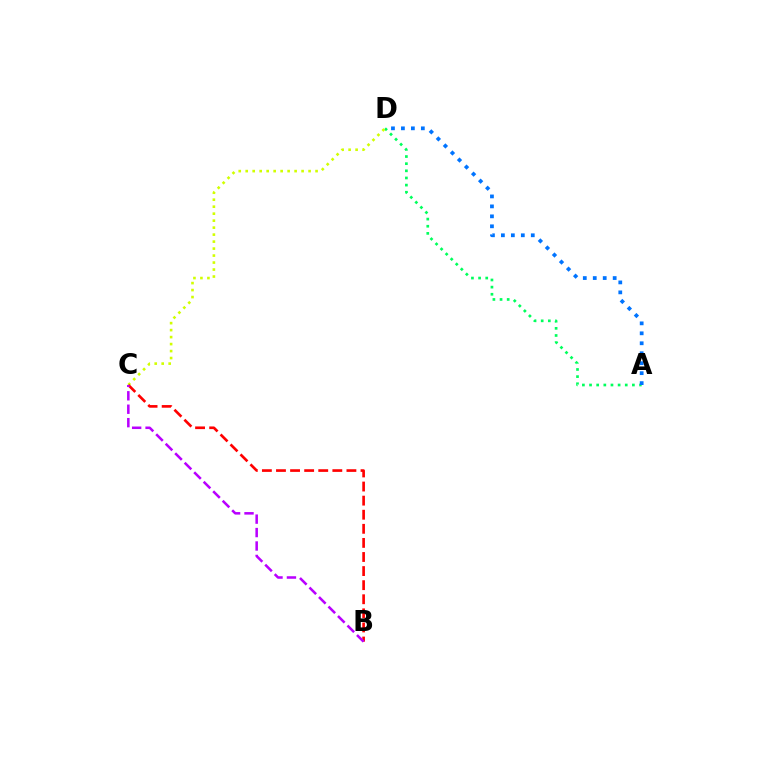{('A', 'D'): [{'color': '#00ff5c', 'line_style': 'dotted', 'thickness': 1.94}, {'color': '#0074ff', 'line_style': 'dotted', 'thickness': 2.71}], ('C', 'D'): [{'color': '#d1ff00', 'line_style': 'dotted', 'thickness': 1.9}], ('B', 'C'): [{'color': '#ff0000', 'line_style': 'dashed', 'thickness': 1.91}, {'color': '#b900ff', 'line_style': 'dashed', 'thickness': 1.83}]}